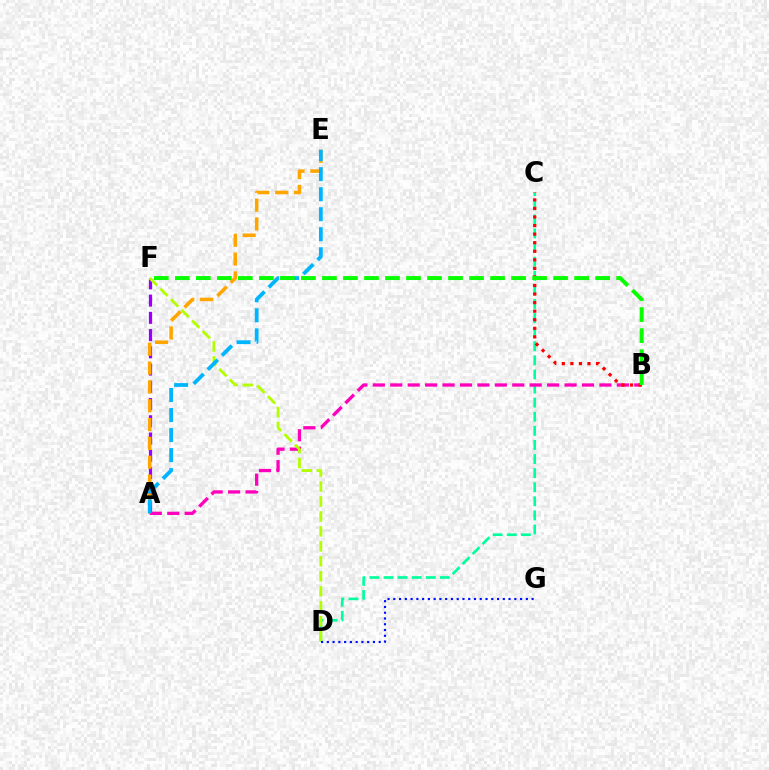{('C', 'D'): [{'color': '#00ff9d', 'line_style': 'dashed', 'thickness': 1.92}], ('A', 'F'): [{'color': '#9b00ff', 'line_style': 'dashed', 'thickness': 2.34}], ('A', 'E'): [{'color': '#ffa500', 'line_style': 'dashed', 'thickness': 2.56}, {'color': '#00b5ff', 'line_style': 'dashed', 'thickness': 2.72}], ('A', 'B'): [{'color': '#ff00bd', 'line_style': 'dashed', 'thickness': 2.37}], ('D', 'F'): [{'color': '#b3ff00', 'line_style': 'dashed', 'thickness': 2.03}], ('B', 'C'): [{'color': '#ff0000', 'line_style': 'dotted', 'thickness': 2.33}], ('B', 'F'): [{'color': '#08ff00', 'line_style': 'dashed', 'thickness': 2.86}], ('D', 'G'): [{'color': '#0010ff', 'line_style': 'dotted', 'thickness': 1.57}]}